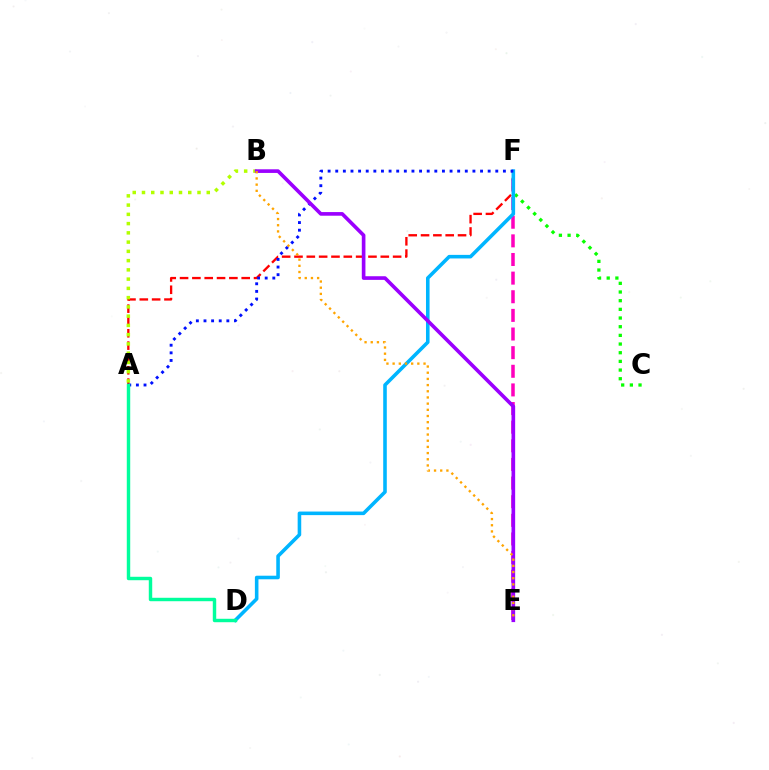{('A', 'F'): [{'color': '#ff0000', 'line_style': 'dashed', 'thickness': 1.67}, {'color': '#0010ff', 'line_style': 'dotted', 'thickness': 2.07}], ('C', 'F'): [{'color': '#08ff00', 'line_style': 'dotted', 'thickness': 2.36}], ('E', 'F'): [{'color': '#ff00bd', 'line_style': 'dashed', 'thickness': 2.53}], ('D', 'F'): [{'color': '#00b5ff', 'line_style': 'solid', 'thickness': 2.57}], ('A', 'B'): [{'color': '#b3ff00', 'line_style': 'dotted', 'thickness': 2.51}], ('B', 'E'): [{'color': '#9b00ff', 'line_style': 'solid', 'thickness': 2.62}, {'color': '#ffa500', 'line_style': 'dotted', 'thickness': 1.68}], ('A', 'D'): [{'color': '#00ff9d', 'line_style': 'solid', 'thickness': 2.47}]}